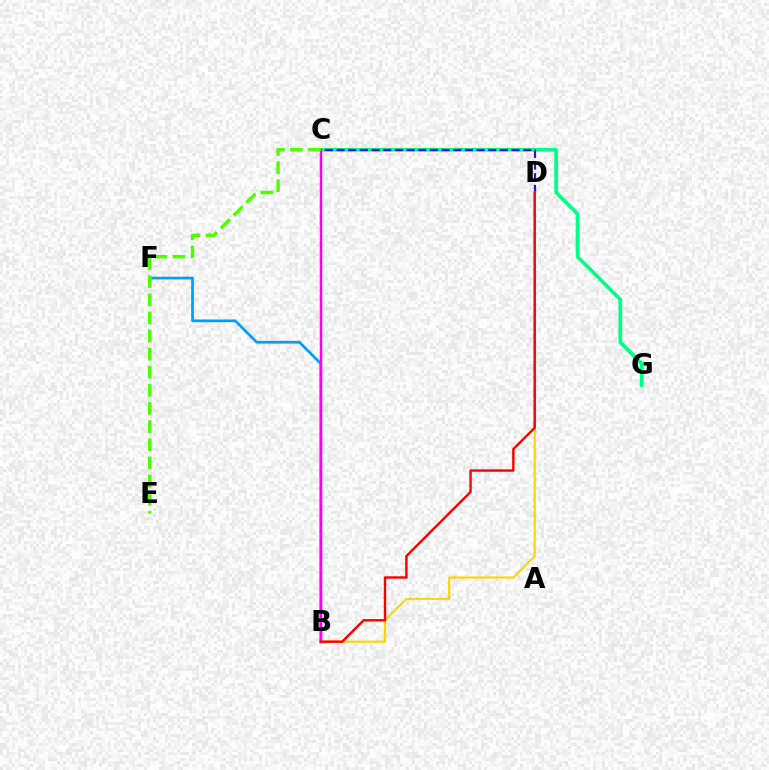{('C', 'G'): [{'color': '#00ff86', 'line_style': 'solid', 'thickness': 2.65}], ('C', 'D'): [{'color': '#3700ff', 'line_style': 'dashed', 'thickness': 1.59}], ('B', 'D'): [{'color': '#ffd500', 'line_style': 'solid', 'thickness': 1.51}, {'color': '#ff0000', 'line_style': 'solid', 'thickness': 1.74}], ('B', 'F'): [{'color': '#009eff', 'line_style': 'solid', 'thickness': 1.96}], ('B', 'C'): [{'color': '#ff00ed', 'line_style': 'solid', 'thickness': 1.78}], ('C', 'E'): [{'color': '#4fff00', 'line_style': 'dashed', 'thickness': 2.46}]}